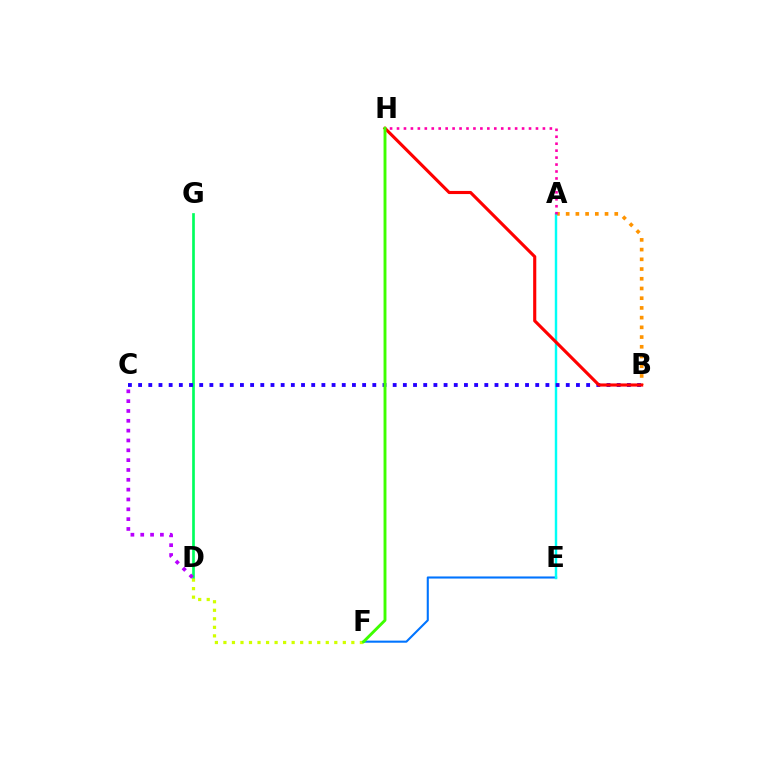{('D', 'G'): [{'color': '#00ff5c', 'line_style': 'solid', 'thickness': 1.93}], ('D', 'F'): [{'color': '#d1ff00', 'line_style': 'dotted', 'thickness': 2.32}], ('E', 'F'): [{'color': '#0074ff', 'line_style': 'solid', 'thickness': 1.51}], ('A', 'B'): [{'color': '#ff9400', 'line_style': 'dotted', 'thickness': 2.64}], ('A', 'E'): [{'color': '#00fff6', 'line_style': 'solid', 'thickness': 1.76}], ('C', 'D'): [{'color': '#b900ff', 'line_style': 'dotted', 'thickness': 2.67}], ('B', 'C'): [{'color': '#2500ff', 'line_style': 'dotted', 'thickness': 2.77}], ('A', 'H'): [{'color': '#ff00ac', 'line_style': 'dotted', 'thickness': 1.89}], ('B', 'H'): [{'color': '#ff0000', 'line_style': 'solid', 'thickness': 2.25}], ('F', 'H'): [{'color': '#3dff00', 'line_style': 'solid', 'thickness': 2.09}]}